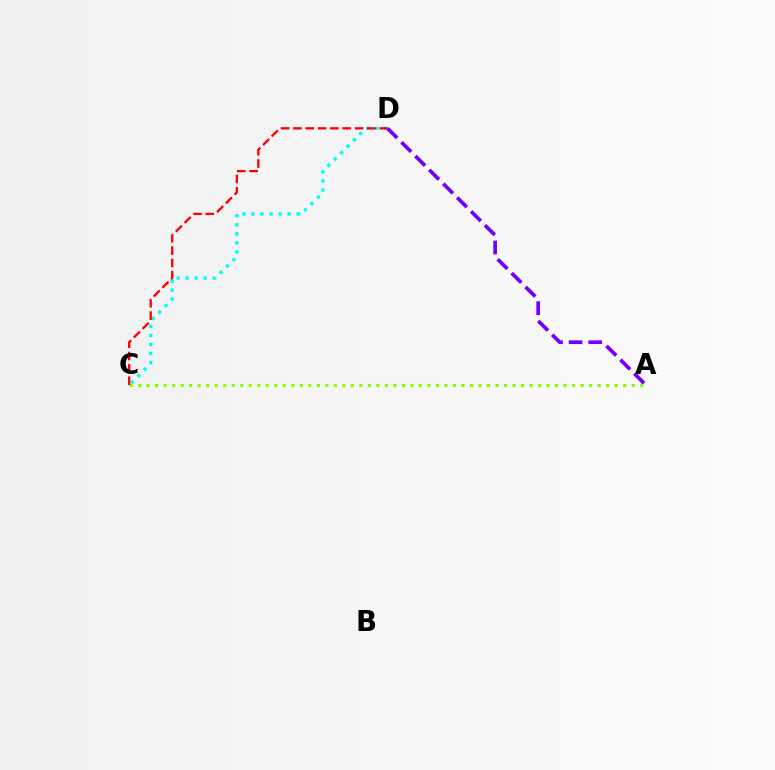{('C', 'D'): [{'color': '#00fff6', 'line_style': 'dotted', 'thickness': 2.45}, {'color': '#ff0000', 'line_style': 'dashed', 'thickness': 1.68}], ('A', 'C'): [{'color': '#84ff00', 'line_style': 'dotted', 'thickness': 2.31}], ('A', 'D'): [{'color': '#7200ff', 'line_style': 'dashed', 'thickness': 2.67}]}